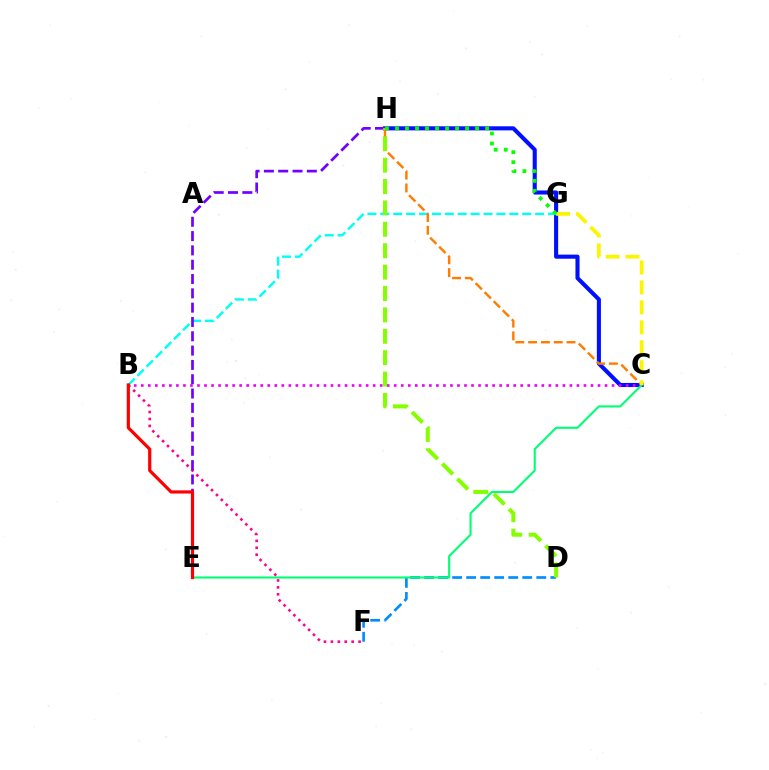{('C', 'H'): [{'color': '#0010ff', 'line_style': 'solid', 'thickness': 2.94}, {'color': '#ff7c00', 'line_style': 'dashed', 'thickness': 1.74}], ('B', 'C'): [{'color': '#ee00ff', 'line_style': 'dotted', 'thickness': 1.91}], ('B', 'G'): [{'color': '#00fff6', 'line_style': 'dashed', 'thickness': 1.75}], ('D', 'F'): [{'color': '#008cff', 'line_style': 'dashed', 'thickness': 1.91}], ('B', 'F'): [{'color': '#ff0094', 'line_style': 'dotted', 'thickness': 1.88}], ('E', 'H'): [{'color': '#7200ff', 'line_style': 'dashed', 'thickness': 1.94}], ('D', 'H'): [{'color': '#84ff00', 'line_style': 'dashed', 'thickness': 2.91}], ('C', 'E'): [{'color': '#00ff74', 'line_style': 'solid', 'thickness': 1.51}], ('B', 'E'): [{'color': '#ff0000', 'line_style': 'solid', 'thickness': 2.29}], ('C', 'G'): [{'color': '#fcf500', 'line_style': 'dashed', 'thickness': 2.71}], ('G', 'H'): [{'color': '#08ff00', 'line_style': 'dotted', 'thickness': 2.72}]}